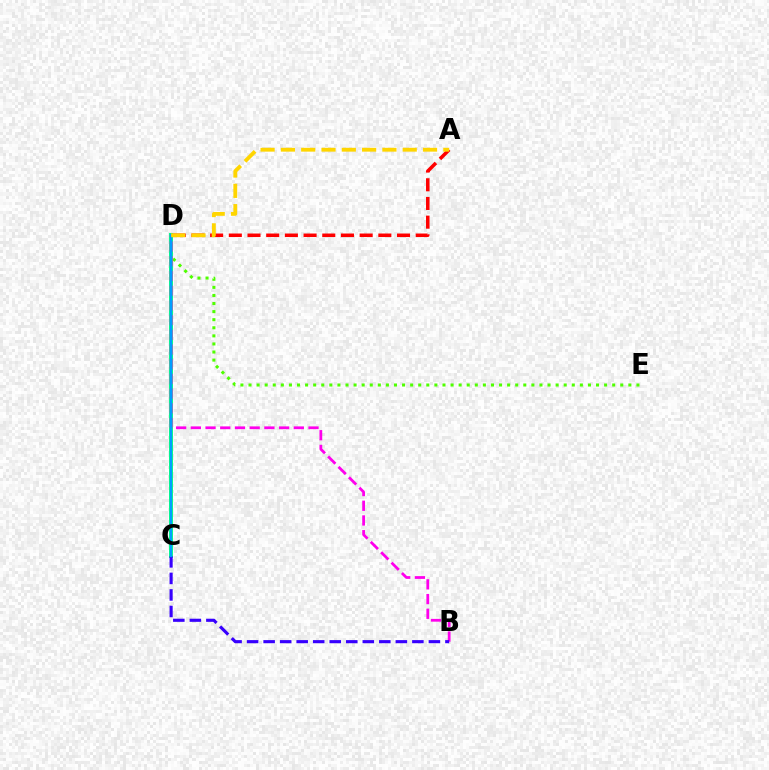{('A', 'D'): [{'color': '#ff0000', 'line_style': 'dashed', 'thickness': 2.54}, {'color': '#ffd500', 'line_style': 'dashed', 'thickness': 2.76}], ('D', 'E'): [{'color': '#4fff00', 'line_style': 'dotted', 'thickness': 2.2}], ('C', 'D'): [{'color': '#00ff86', 'line_style': 'solid', 'thickness': 2.84}, {'color': '#009eff', 'line_style': 'solid', 'thickness': 1.6}], ('B', 'D'): [{'color': '#ff00ed', 'line_style': 'dashed', 'thickness': 2.0}], ('B', 'C'): [{'color': '#3700ff', 'line_style': 'dashed', 'thickness': 2.25}]}